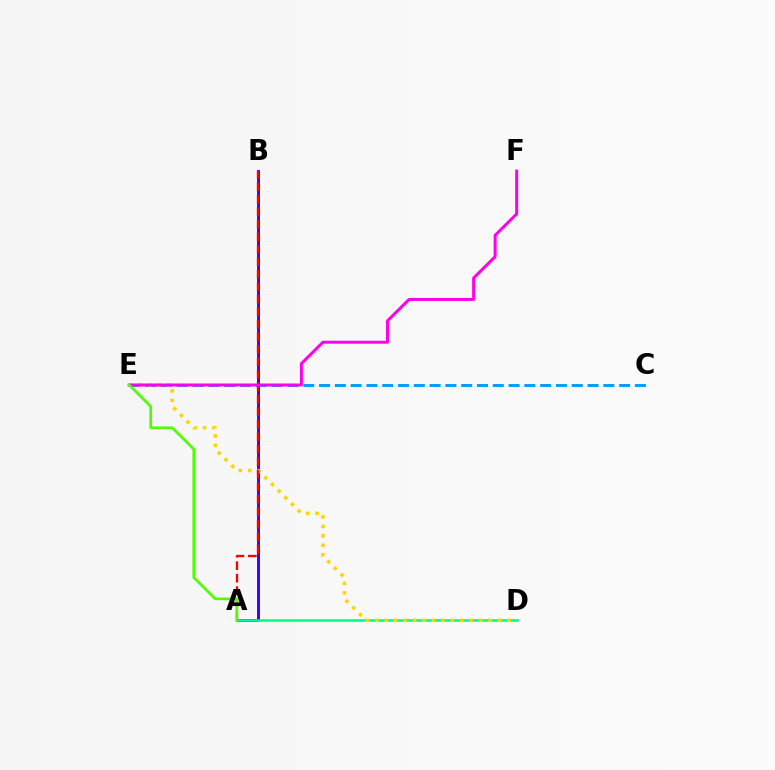{('A', 'B'): [{'color': '#3700ff', 'line_style': 'solid', 'thickness': 2.11}, {'color': '#ff0000', 'line_style': 'dashed', 'thickness': 1.7}], ('C', 'E'): [{'color': '#009eff', 'line_style': 'dashed', 'thickness': 2.15}], ('A', 'D'): [{'color': '#00ff86', 'line_style': 'solid', 'thickness': 1.85}], ('D', 'E'): [{'color': '#ffd500', 'line_style': 'dotted', 'thickness': 2.56}], ('E', 'F'): [{'color': '#ff00ed', 'line_style': 'solid', 'thickness': 2.15}], ('A', 'E'): [{'color': '#4fff00', 'line_style': 'solid', 'thickness': 1.91}]}